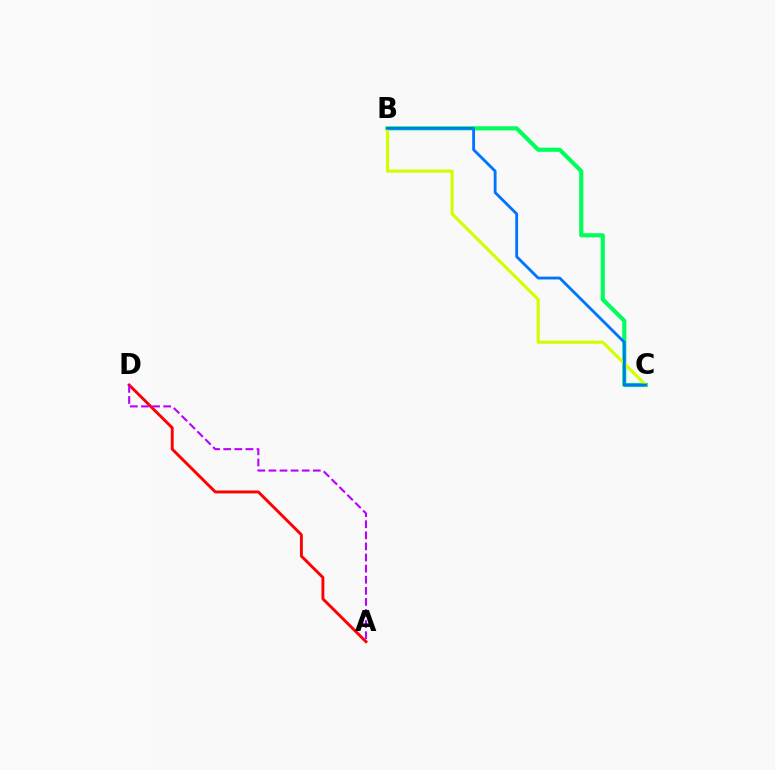{('A', 'D'): [{'color': '#ff0000', 'line_style': 'solid', 'thickness': 2.09}, {'color': '#b900ff', 'line_style': 'dashed', 'thickness': 1.51}], ('B', 'C'): [{'color': '#00ff5c', 'line_style': 'solid', 'thickness': 2.98}, {'color': '#d1ff00', 'line_style': 'solid', 'thickness': 2.24}, {'color': '#0074ff', 'line_style': 'solid', 'thickness': 2.04}]}